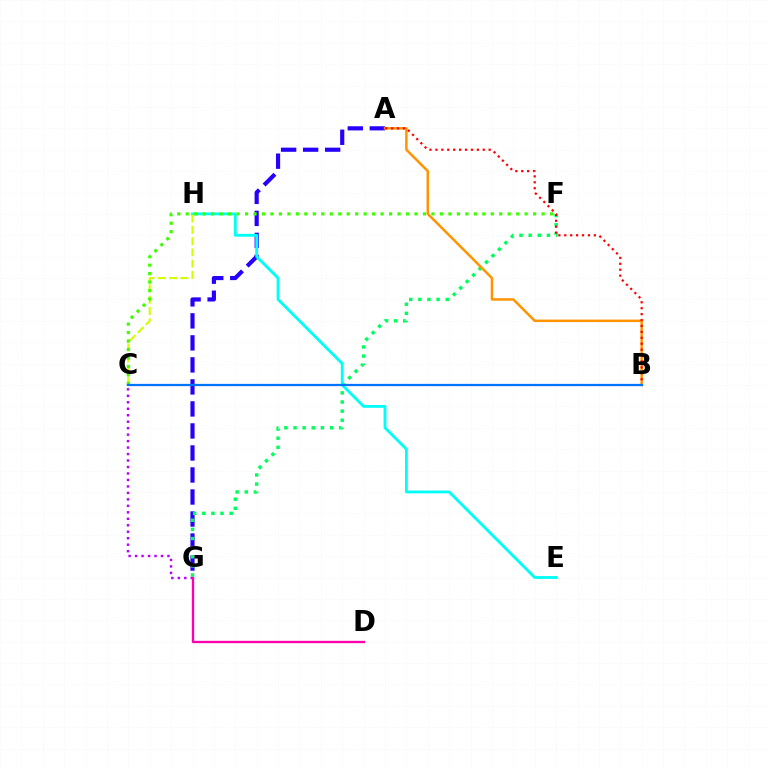{('A', 'G'): [{'color': '#2500ff', 'line_style': 'dashed', 'thickness': 2.99}], ('C', 'G'): [{'color': '#b900ff', 'line_style': 'dotted', 'thickness': 1.76}], ('F', 'G'): [{'color': '#00ff5c', 'line_style': 'dotted', 'thickness': 2.48}], ('E', 'H'): [{'color': '#00fff6', 'line_style': 'solid', 'thickness': 2.05}], ('D', 'G'): [{'color': '#ff00ac', 'line_style': 'solid', 'thickness': 1.68}], ('C', 'H'): [{'color': '#d1ff00', 'line_style': 'dashed', 'thickness': 1.53}], ('C', 'F'): [{'color': '#3dff00', 'line_style': 'dotted', 'thickness': 2.3}], ('A', 'B'): [{'color': '#ff9400', 'line_style': 'solid', 'thickness': 1.79}, {'color': '#ff0000', 'line_style': 'dotted', 'thickness': 1.61}], ('B', 'C'): [{'color': '#0074ff', 'line_style': 'solid', 'thickness': 1.63}]}